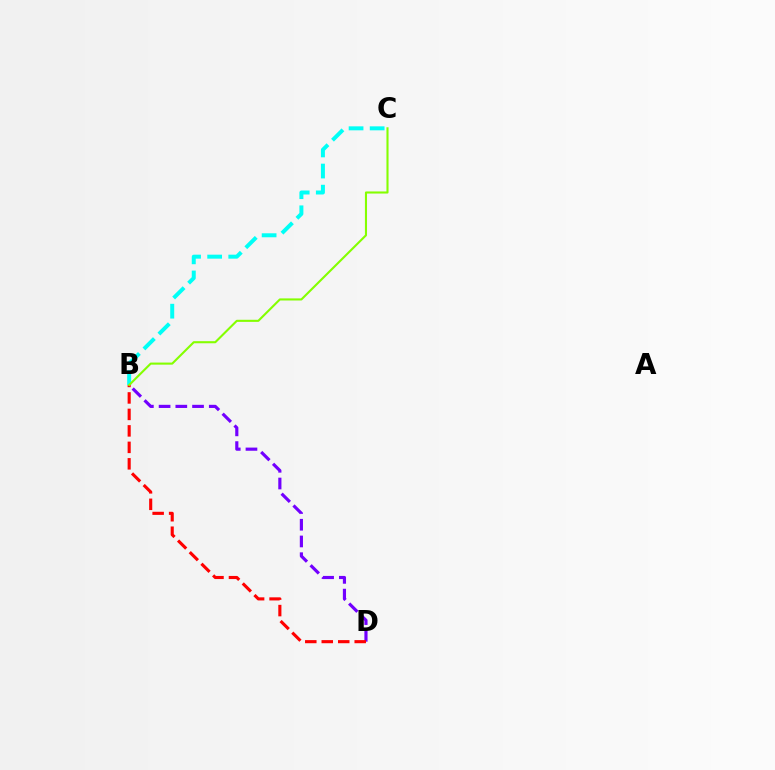{('B', 'D'): [{'color': '#7200ff', 'line_style': 'dashed', 'thickness': 2.27}, {'color': '#ff0000', 'line_style': 'dashed', 'thickness': 2.24}], ('B', 'C'): [{'color': '#00fff6', 'line_style': 'dashed', 'thickness': 2.87}, {'color': '#84ff00', 'line_style': 'solid', 'thickness': 1.51}]}